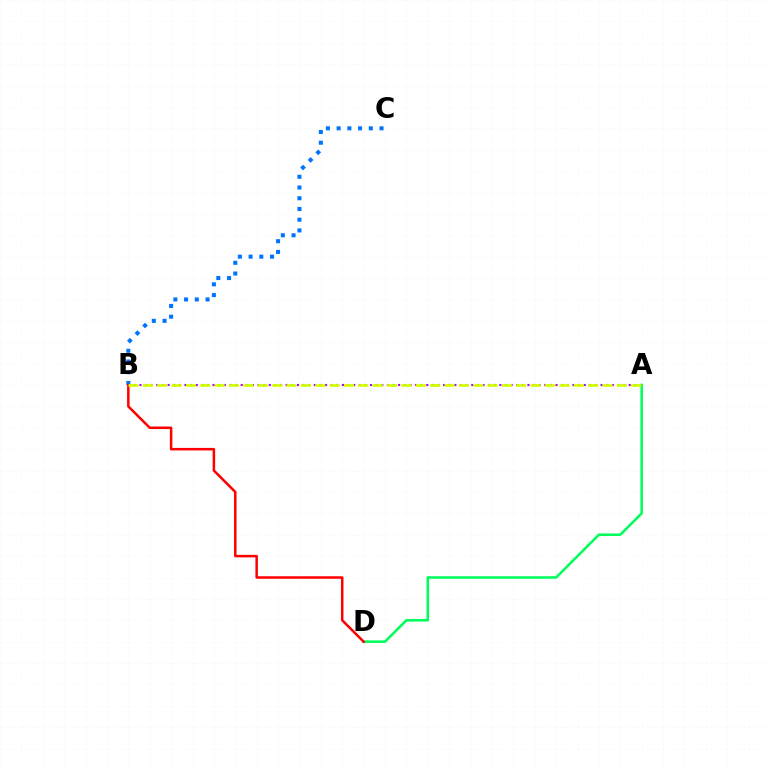{('A', 'B'): [{'color': '#b900ff', 'line_style': 'dotted', 'thickness': 1.53}, {'color': '#d1ff00', 'line_style': 'dashed', 'thickness': 1.95}], ('B', 'C'): [{'color': '#0074ff', 'line_style': 'dotted', 'thickness': 2.91}], ('A', 'D'): [{'color': '#00ff5c', 'line_style': 'solid', 'thickness': 1.85}], ('B', 'D'): [{'color': '#ff0000', 'line_style': 'solid', 'thickness': 1.81}]}